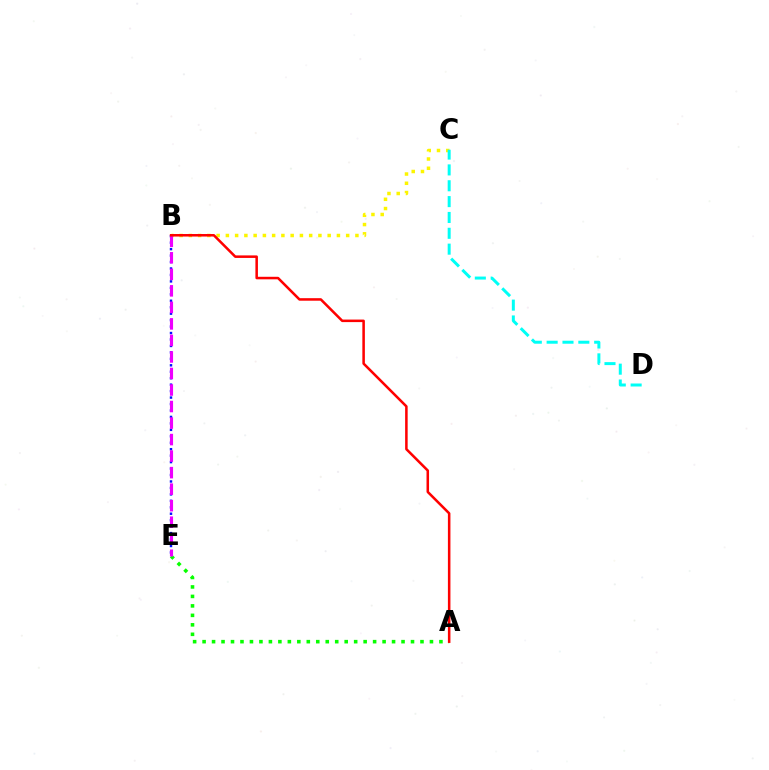{('B', 'C'): [{'color': '#fcf500', 'line_style': 'dotted', 'thickness': 2.51}], ('B', 'E'): [{'color': '#0010ff', 'line_style': 'dotted', 'thickness': 1.75}, {'color': '#ee00ff', 'line_style': 'dashed', 'thickness': 2.25}], ('C', 'D'): [{'color': '#00fff6', 'line_style': 'dashed', 'thickness': 2.15}], ('A', 'E'): [{'color': '#08ff00', 'line_style': 'dotted', 'thickness': 2.57}], ('A', 'B'): [{'color': '#ff0000', 'line_style': 'solid', 'thickness': 1.83}]}